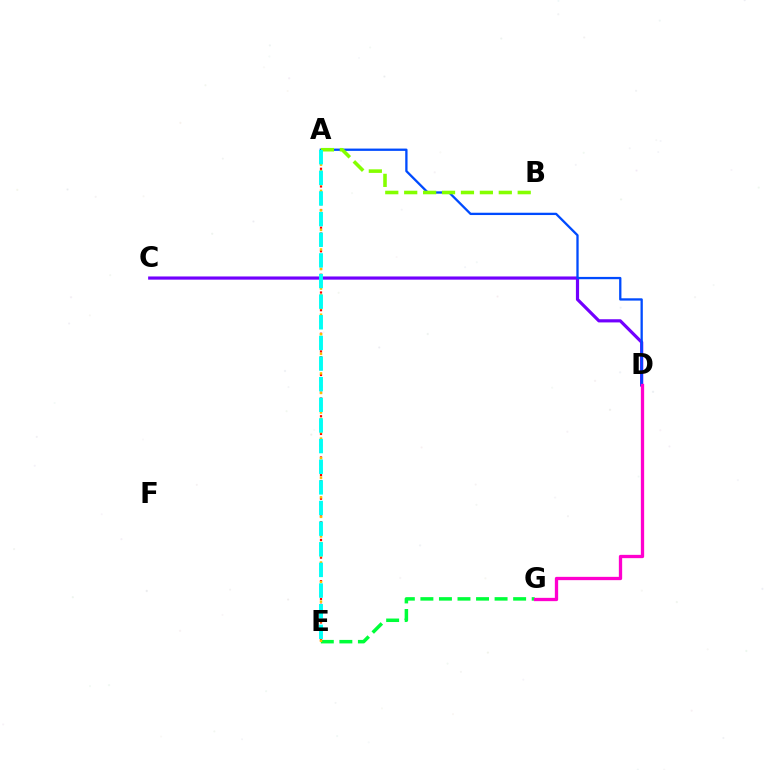{('A', 'E'): [{'color': '#ff0000', 'line_style': 'dotted', 'thickness': 1.6}, {'color': '#ffbd00', 'line_style': 'dotted', 'thickness': 1.77}, {'color': '#00fff6', 'line_style': 'dashed', 'thickness': 2.8}], ('C', 'D'): [{'color': '#7200ff', 'line_style': 'solid', 'thickness': 2.29}], ('E', 'G'): [{'color': '#00ff39', 'line_style': 'dashed', 'thickness': 2.52}], ('A', 'D'): [{'color': '#004bff', 'line_style': 'solid', 'thickness': 1.66}], ('A', 'B'): [{'color': '#84ff00', 'line_style': 'dashed', 'thickness': 2.57}], ('D', 'G'): [{'color': '#ff00cf', 'line_style': 'solid', 'thickness': 2.38}]}